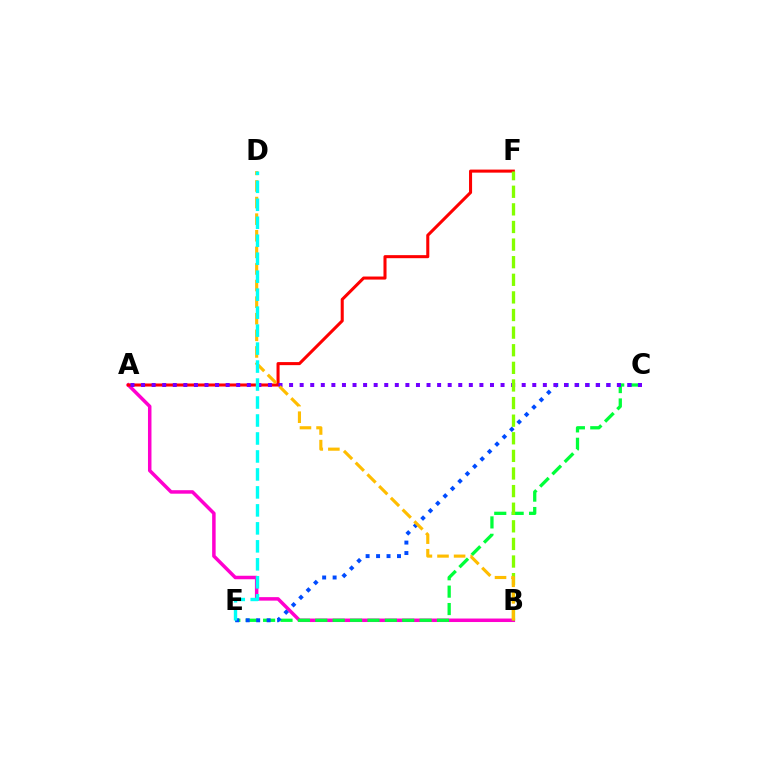{('A', 'B'): [{'color': '#ff00cf', 'line_style': 'solid', 'thickness': 2.52}], ('C', 'E'): [{'color': '#00ff39', 'line_style': 'dashed', 'thickness': 2.36}, {'color': '#004bff', 'line_style': 'dotted', 'thickness': 2.84}], ('A', 'F'): [{'color': '#ff0000', 'line_style': 'solid', 'thickness': 2.2}], ('A', 'C'): [{'color': '#7200ff', 'line_style': 'dotted', 'thickness': 2.87}], ('B', 'F'): [{'color': '#84ff00', 'line_style': 'dashed', 'thickness': 2.39}], ('B', 'D'): [{'color': '#ffbd00', 'line_style': 'dashed', 'thickness': 2.25}], ('D', 'E'): [{'color': '#00fff6', 'line_style': 'dashed', 'thickness': 2.44}]}